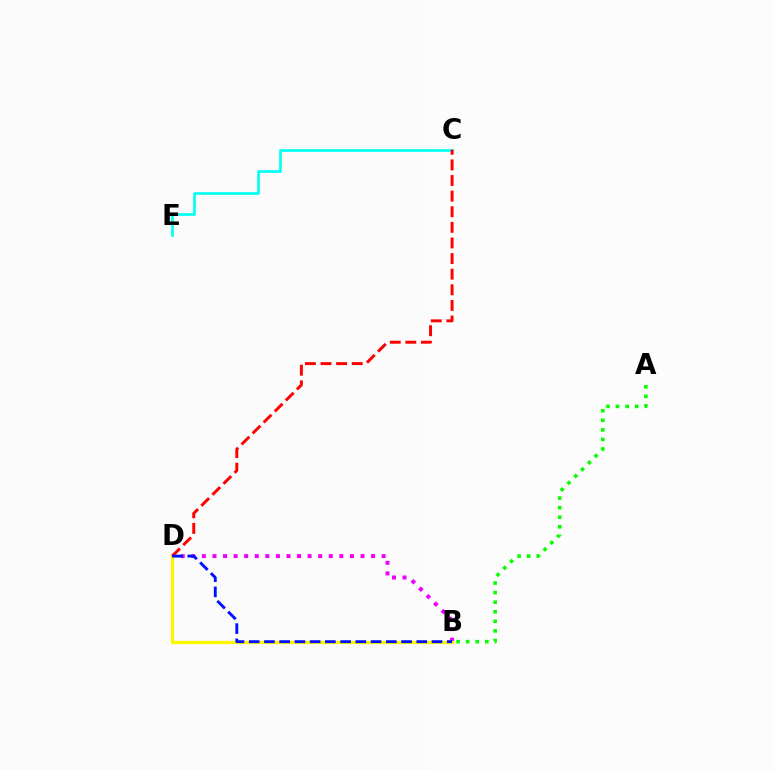{('C', 'E'): [{'color': '#00fff6', 'line_style': 'solid', 'thickness': 1.94}], ('B', 'D'): [{'color': '#ee00ff', 'line_style': 'dotted', 'thickness': 2.87}, {'color': '#fcf500', 'line_style': 'solid', 'thickness': 2.36}, {'color': '#0010ff', 'line_style': 'dashed', 'thickness': 2.07}], ('A', 'B'): [{'color': '#08ff00', 'line_style': 'dotted', 'thickness': 2.6}], ('C', 'D'): [{'color': '#ff0000', 'line_style': 'dashed', 'thickness': 2.12}]}